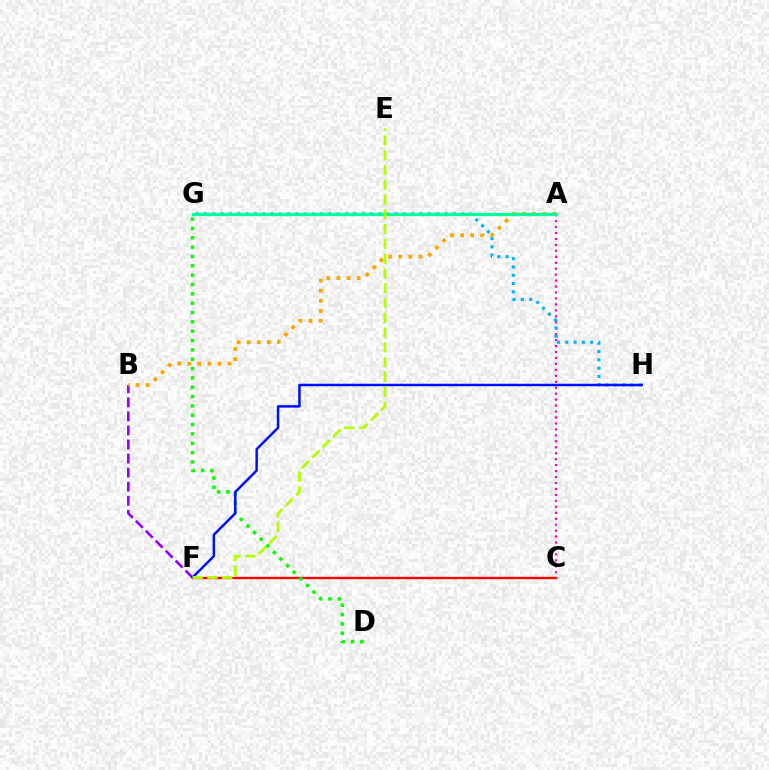{('A', 'C'): [{'color': '#ff00bd', 'line_style': 'dotted', 'thickness': 1.62}], ('C', 'F'): [{'color': '#ff0000', 'line_style': 'solid', 'thickness': 1.68}], ('D', 'G'): [{'color': '#08ff00', 'line_style': 'dotted', 'thickness': 2.54}], ('G', 'H'): [{'color': '#00b5ff', 'line_style': 'dotted', 'thickness': 2.25}], ('B', 'F'): [{'color': '#9b00ff', 'line_style': 'dashed', 'thickness': 1.91}], ('A', 'B'): [{'color': '#ffa500', 'line_style': 'dotted', 'thickness': 2.74}], ('F', 'H'): [{'color': '#0010ff', 'line_style': 'solid', 'thickness': 1.8}], ('A', 'G'): [{'color': '#00ff9d', 'line_style': 'solid', 'thickness': 2.32}], ('E', 'F'): [{'color': '#b3ff00', 'line_style': 'dashed', 'thickness': 2.01}]}